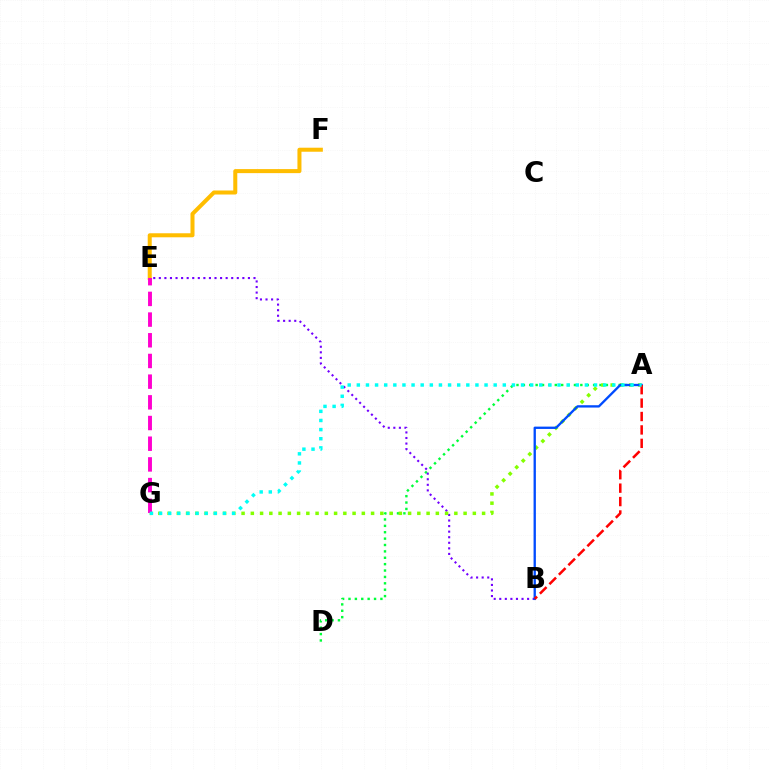{('E', 'F'): [{'color': '#ffbd00', 'line_style': 'solid', 'thickness': 2.9}], ('A', 'D'): [{'color': '#00ff39', 'line_style': 'dotted', 'thickness': 1.73}], ('B', 'E'): [{'color': '#7200ff', 'line_style': 'dotted', 'thickness': 1.51}], ('A', 'G'): [{'color': '#84ff00', 'line_style': 'dotted', 'thickness': 2.51}, {'color': '#00fff6', 'line_style': 'dotted', 'thickness': 2.48}], ('E', 'G'): [{'color': '#ff00cf', 'line_style': 'dashed', 'thickness': 2.81}], ('A', 'B'): [{'color': '#004bff', 'line_style': 'solid', 'thickness': 1.68}, {'color': '#ff0000', 'line_style': 'dashed', 'thickness': 1.82}]}